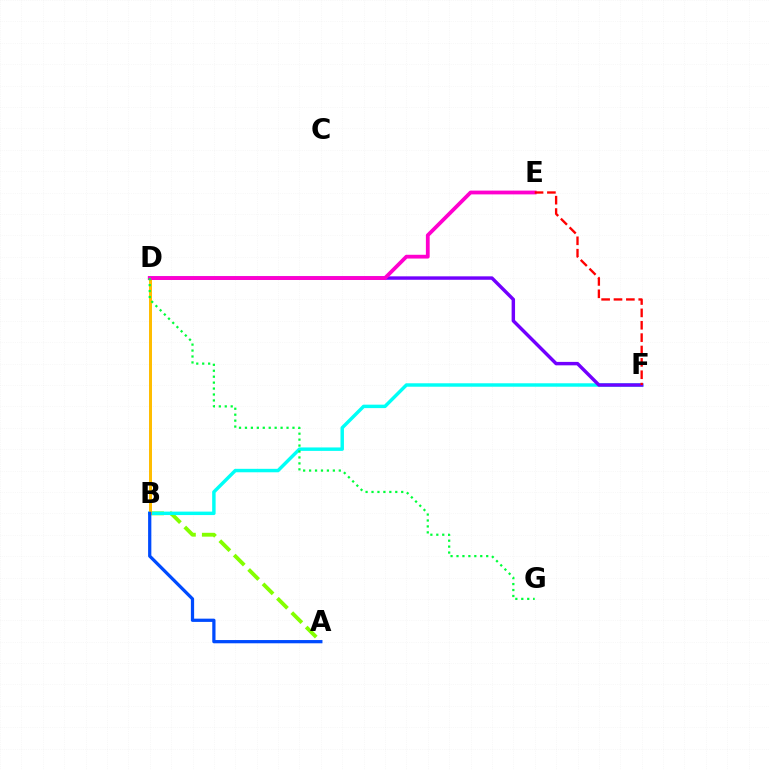{('A', 'B'): [{'color': '#84ff00', 'line_style': 'dashed', 'thickness': 2.77}, {'color': '#004bff', 'line_style': 'solid', 'thickness': 2.34}], ('B', 'F'): [{'color': '#00fff6', 'line_style': 'solid', 'thickness': 2.48}], ('B', 'D'): [{'color': '#ffbd00', 'line_style': 'solid', 'thickness': 2.15}], ('D', 'F'): [{'color': '#7200ff', 'line_style': 'solid', 'thickness': 2.47}], ('D', 'E'): [{'color': '#ff00cf', 'line_style': 'solid', 'thickness': 2.72}], ('E', 'F'): [{'color': '#ff0000', 'line_style': 'dashed', 'thickness': 1.68}], ('D', 'G'): [{'color': '#00ff39', 'line_style': 'dotted', 'thickness': 1.61}]}